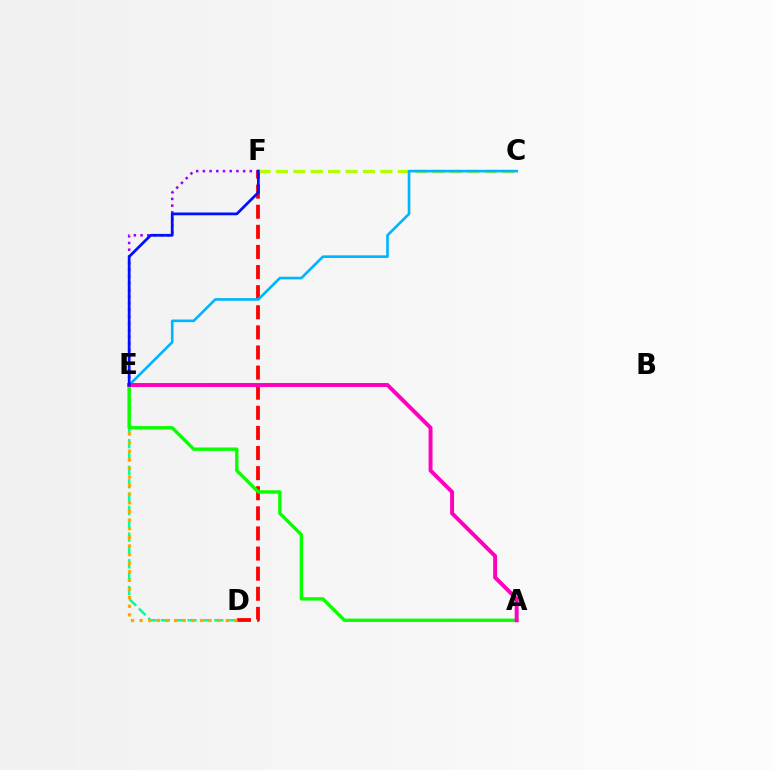{('D', 'E'): [{'color': '#00ff9d', 'line_style': 'dashed', 'thickness': 1.81}, {'color': '#ffa500', 'line_style': 'dotted', 'thickness': 2.34}], ('D', 'F'): [{'color': '#ff0000', 'line_style': 'dashed', 'thickness': 2.73}], ('A', 'E'): [{'color': '#08ff00', 'line_style': 'solid', 'thickness': 2.42}, {'color': '#ff00bd', 'line_style': 'solid', 'thickness': 2.84}], ('E', 'F'): [{'color': '#9b00ff', 'line_style': 'dotted', 'thickness': 1.82}, {'color': '#0010ff', 'line_style': 'solid', 'thickness': 1.99}], ('C', 'F'): [{'color': '#b3ff00', 'line_style': 'dashed', 'thickness': 2.36}], ('C', 'E'): [{'color': '#00b5ff', 'line_style': 'solid', 'thickness': 1.9}]}